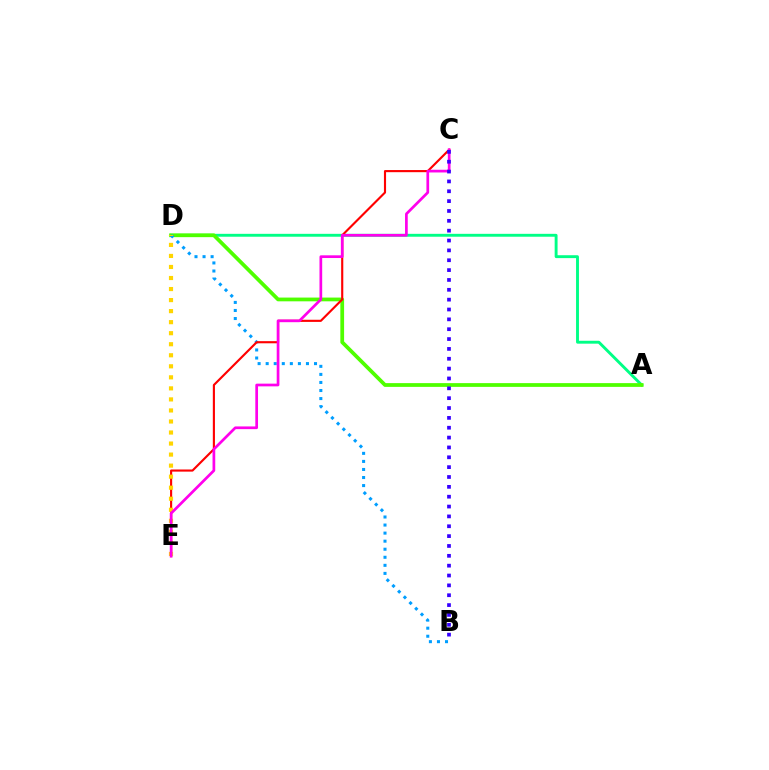{('A', 'D'): [{'color': '#00ff86', 'line_style': 'solid', 'thickness': 2.08}, {'color': '#4fff00', 'line_style': 'solid', 'thickness': 2.7}], ('B', 'D'): [{'color': '#009eff', 'line_style': 'dotted', 'thickness': 2.19}], ('C', 'E'): [{'color': '#ff0000', 'line_style': 'solid', 'thickness': 1.54}, {'color': '#ff00ed', 'line_style': 'solid', 'thickness': 1.95}], ('D', 'E'): [{'color': '#ffd500', 'line_style': 'dotted', 'thickness': 3.0}], ('B', 'C'): [{'color': '#3700ff', 'line_style': 'dotted', 'thickness': 2.68}]}